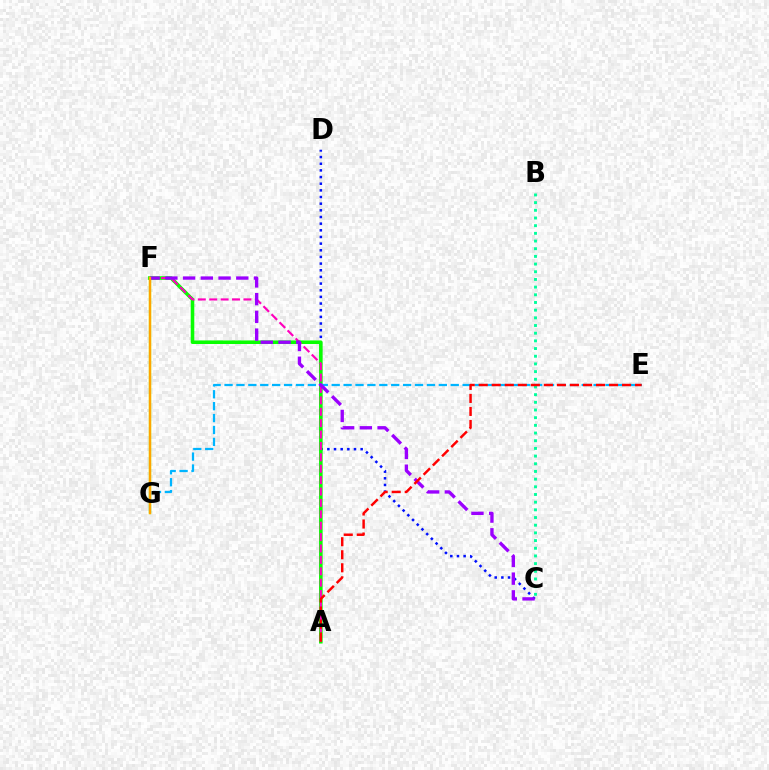{('C', 'D'): [{'color': '#0010ff', 'line_style': 'dotted', 'thickness': 1.81}], ('A', 'F'): [{'color': '#08ff00', 'line_style': 'solid', 'thickness': 2.57}, {'color': '#ff00bd', 'line_style': 'dashed', 'thickness': 1.55}], ('E', 'G'): [{'color': '#00b5ff', 'line_style': 'dashed', 'thickness': 1.62}], ('B', 'C'): [{'color': '#00ff9d', 'line_style': 'dotted', 'thickness': 2.09}], ('F', 'G'): [{'color': '#b3ff00', 'line_style': 'solid', 'thickness': 1.73}, {'color': '#ffa500', 'line_style': 'solid', 'thickness': 1.64}], ('C', 'F'): [{'color': '#9b00ff', 'line_style': 'dashed', 'thickness': 2.41}], ('A', 'E'): [{'color': '#ff0000', 'line_style': 'dashed', 'thickness': 1.77}]}